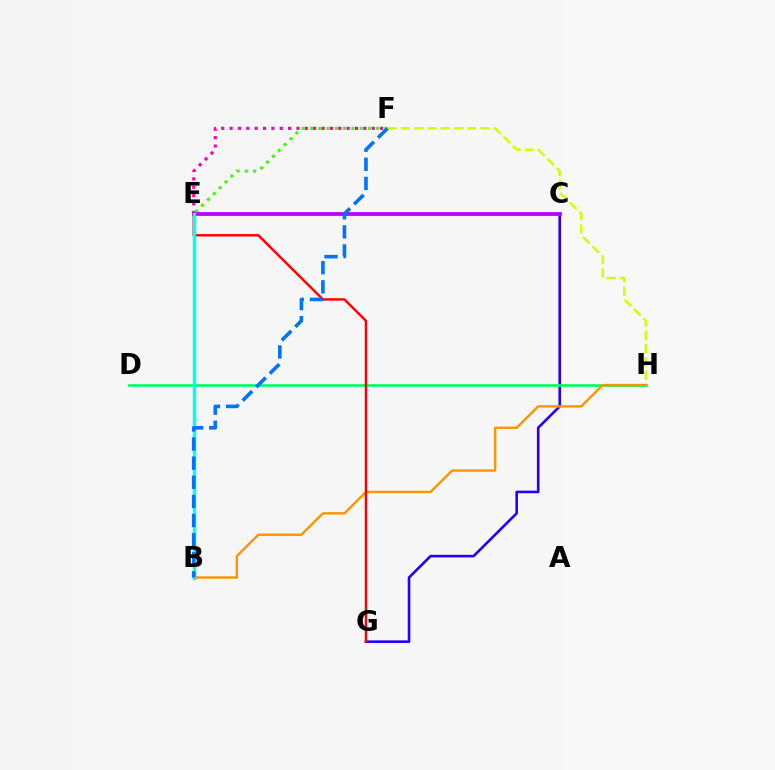{('C', 'G'): [{'color': '#2500ff', 'line_style': 'solid', 'thickness': 1.88}], ('E', 'F'): [{'color': '#ff00ac', 'line_style': 'dotted', 'thickness': 2.27}, {'color': '#3dff00', 'line_style': 'dotted', 'thickness': 2.25}], ('D', 'H'): [{'color': '#00ff5c', 'line_style': 'solid', 'thickness': 1.9}], ('F', 'H'): [{'color': '#d1ff00', 'line_style': 'dashed', 'thickness': 1.8}], ('B', 'H'): [{'color': '#ff9400', 'line_style': 'solid', 'thickness': 1.73}], ('C', 'E'): [{'color': '#b900ff', 'line_style': 'solid', 'thickness': 2.73}], ('E', 'G'): [{'color': '#ff0000', 'line_style': 'solid', 'thickness': 1.75}], ('B', 'E'): [{'color': '#00fff6', 'line_style': 'solid', 'thickness': 2.45}], ('B', 'F'): [{'color': '#0074ff', 'line_style': 'dashed', 'thickness': 2.6}]}